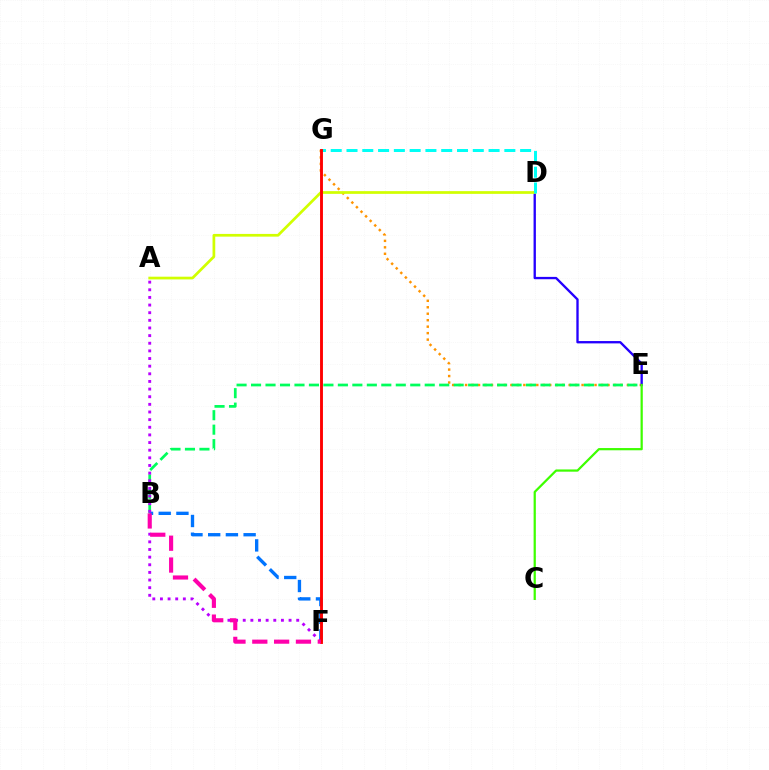{('E', 'G'): [{'color': '#ff9400', 'line_style': 'dotted', 'thickness': 1.76}], ('B', 'E'): [{'color': '#00ff5c', 'line_style': 'dashed', 'thickness': 1.97}], ('B', 'F'): [{'color': '#0074ff', 'line_style': 'dashed', 'thickness': 2.41}, {'color': '#ff00ac', 'line_style': 'dashed', 'thickness': 2.97}], ('D', 'E'): [{'color': '#2500ff', 'line_style': 'solid', 'thickness': 1.68}], ('A', 'F'): [{'color': '#b900ff', 'line_style': 'dotted', 'thickness': 2.08}], ('A', 'D'): [{'color': '#d1ff00', 'line_style': 'solid', 'thickness': 1.96}], ('C', 'E'): [{'color': '#3dff00', 'line_style': 'solid', 'thickness': 1.61}], ('D', 'G'): [{'color': '#00fff6', 'line_style': 'dashed', 'thickness': 2.14}], ('F', 'G'): [{'color': '#ff0000', 'line_style': 'solid', 'thickness': 2.07}]}